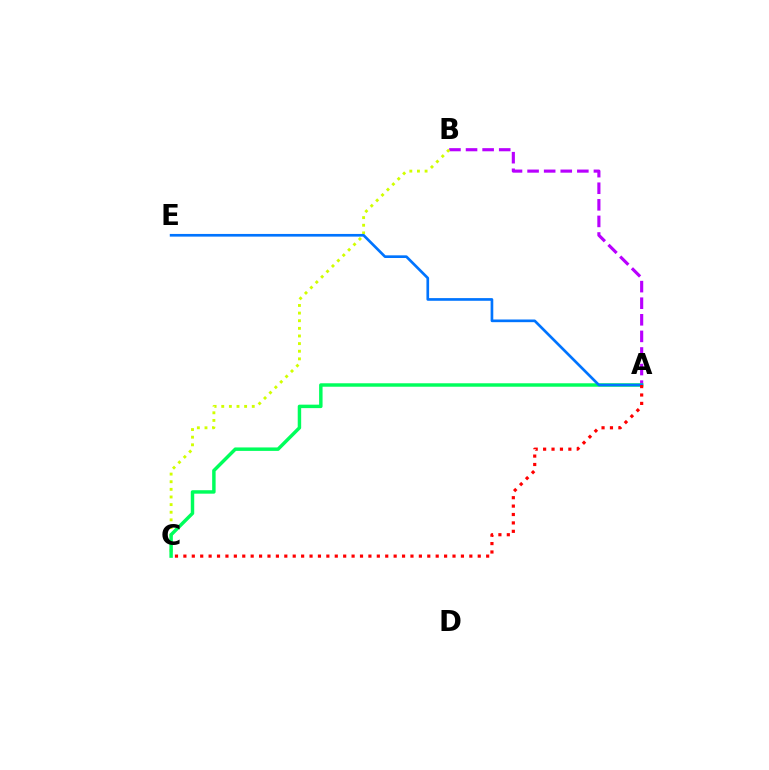{('A', 'B'): [{'color': '#b900ff', 'line_style': 'dashed', 'thickness': 2.25}], ('B', 'C'): [{'color': '#d1ff00', 'line_style': 'dotted', 'thickness': 2.07}], ('A', 'C'): [{'color': '#00ff5c', 'line_style': 'solid', 'thickness': 2.49}, {'color': '#ff0000', 'line_style': 'dotted', 'thickness': 2.29}], ('A', 'E'): [{'color': '#0074ff', 'line_style': 'solid', 'thickness': 1.92}]}